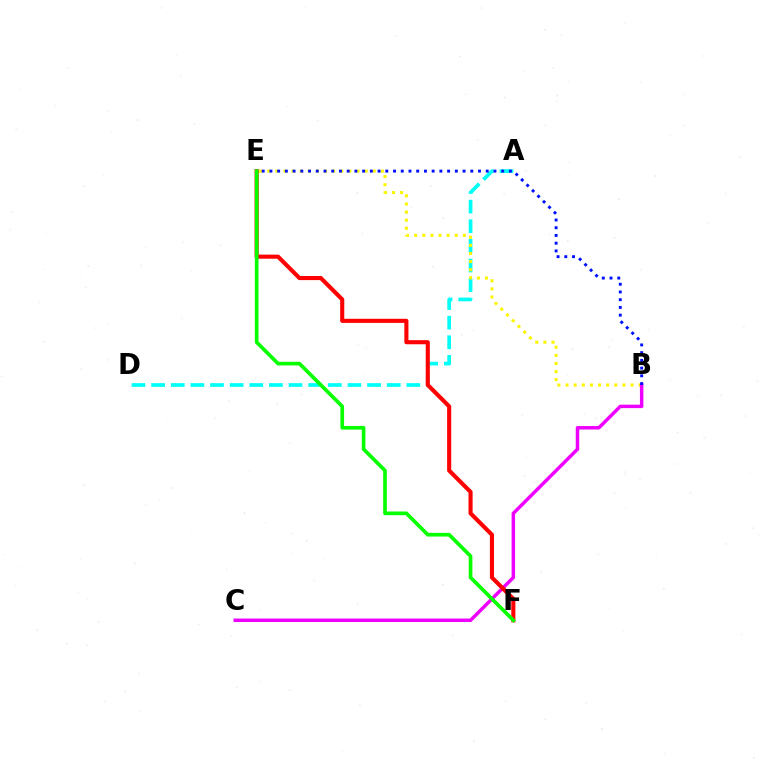{('A', 'D'): [{'color': '#00fff6', 'line_style': 'dashed', 'thickness': 2.67}], ('B', 'E'): [{'color': '#fcf500', 'line_style': 'dotted', 'thickness': 2.21}, {'color': '#0010ff', 'line_style': 'dotted', 'thickness': 2.1}], ('B', 'C'): [{'color': '#ee00ff', 'line_style': 'solid', 'thickness': 2.5}], ('E', 'F'): [{'color': '#ff0000', 'line_style': 'solid', 'thickness': 2.95}, {'color': '#08ff00', 'line_style': 'solid', 'thickness': 2.64}]}